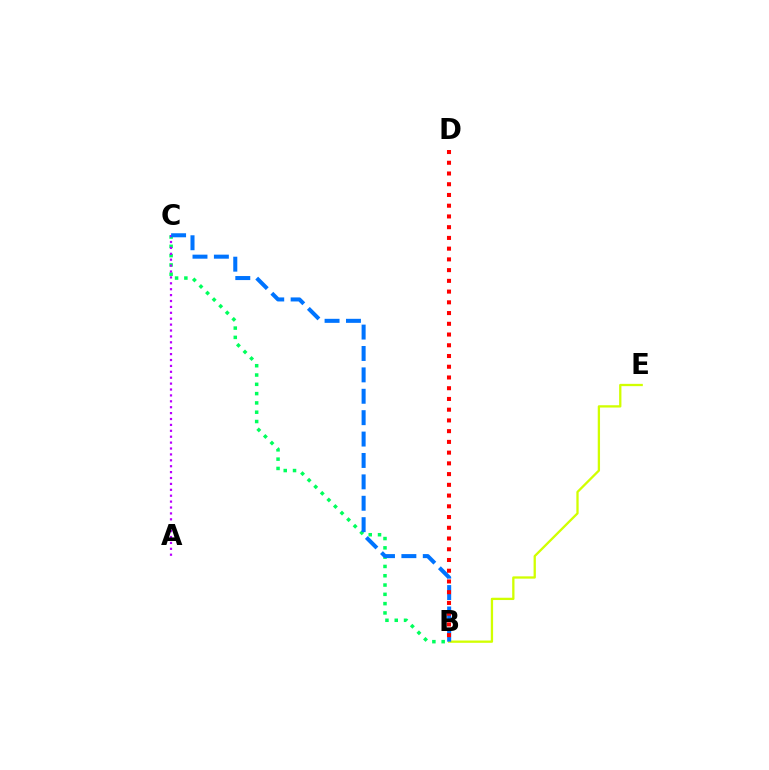{('B', 'C'): [{'color': '#00ff5c', 'line_style': 'dotted', 'thickness': 2.53}, {'color': '#0074ff', 'line_style': 'dashed', 'thickness': 2.91}], ('A', 'C'): [{'color': '#b900ff', 'line_style': 'dotted', 'thickness': 1.6}], ('B', 'E'): [{'color': '#d1ff00', 'line_style': 'solid', 'thickness': 1.66}], ('B', 'D'): [{'color': '#ff0000', 'line_style': 'dotted', 'thickness': 2.92}]}